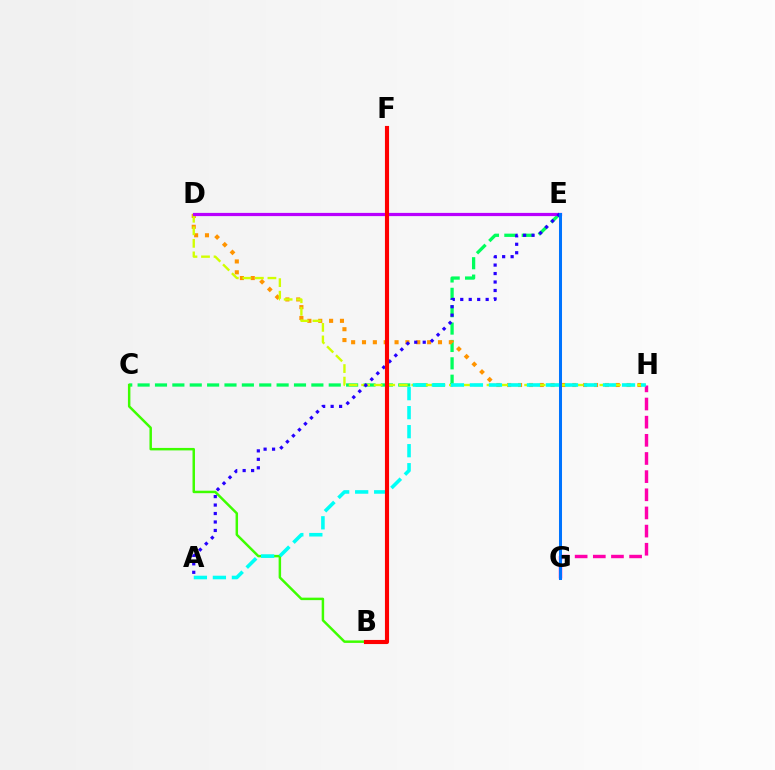{('C', 'E'): [{'color': '#00ff5c', 'line_style': 'dashed', 'thickness': 2.36}], ('D', 'H'): [{'color': '#ff9400', 'line_style': 'dotted', 'thickness': 2.95}, {'color': '#d1ff00', 'line_style': 'dashed', 'thickness': 1.7}], ('D', 'E'): [{'color': '#b900ff', 'line_style': 'solid', 'thickness': 2.31}], ('B', 'C'): [{'color': '#3dff00', 'line_style': 'solid', 'thickness': 1.78}], ('A', 'E'): [{'color': '#2500ff', 'line_style': 'dotted', 'thickness': 2.3}], ('G', 'H'): [{'color': '#ff00ac', 'line_style': 'dashed', 'thickness': 2.47}], ('E', 'G'): [{'color': '#0074ff', 'line_style': 'solid', 'thickness': 2.18}], ('A', 'H'): [{'color': '#00fff6', 'line_style': 'dashed', 'thickness': 2.58}], ('B', 'F'): [{'color': '#ff0000', 'line_style': 'solid', 'thickness': 2.96}]}